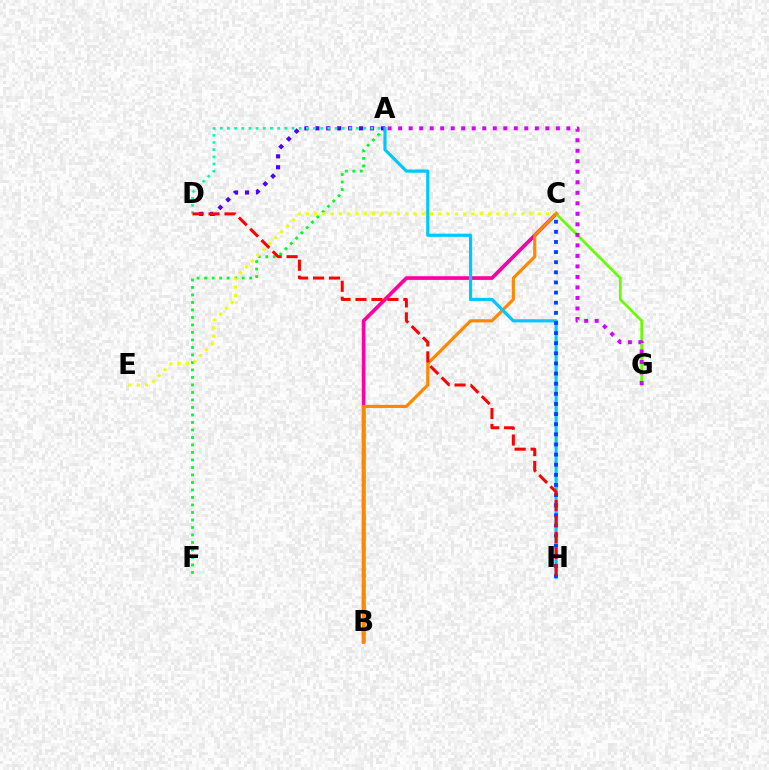{('B', 'C'): [{'color': '#ff00a0', 'line_style': 'solid', 'thickness': 2.65}, {'color': '#ff8800', 'line_style': 'solid', 'thickness': 2.28}], ('A', 'F'): [{'color': '#00ff27', 'line_style': 'dotted', 'thickness': 2.04}], ('C', 'E'): [{'color': '#eeff00', 'line_style': 'dotted', 'thickness': 2.25}], ('C', 'G'): [{'color': '#66ff00', 'line_style': 'solid', 'thickness': 1.96}], ('A', 'D'): [{'color': '#4f00ff', 'line_style': 'dotted', 'thickness': 2.97}, {'color': '#00ffaf', 'line_style': 'dotted', 'thickness': 1.95}], ('A', 'G'): [{'color': '#d600ff', 'line_style': 'dotted', 'thickness': 2.86}], ('A', 'H'): [{'color': '#00c7ff', 'line_style': 'solid', 'thickness': 2.29}], ('C', 'H'): [{'color': '#003fff', 'line_style': 'dotted', 'thickness': 2.75}], ('D', 'H'): [{'color': '#ff0000', 'line_style': 'dashed', 'thickness': 2.17}]}